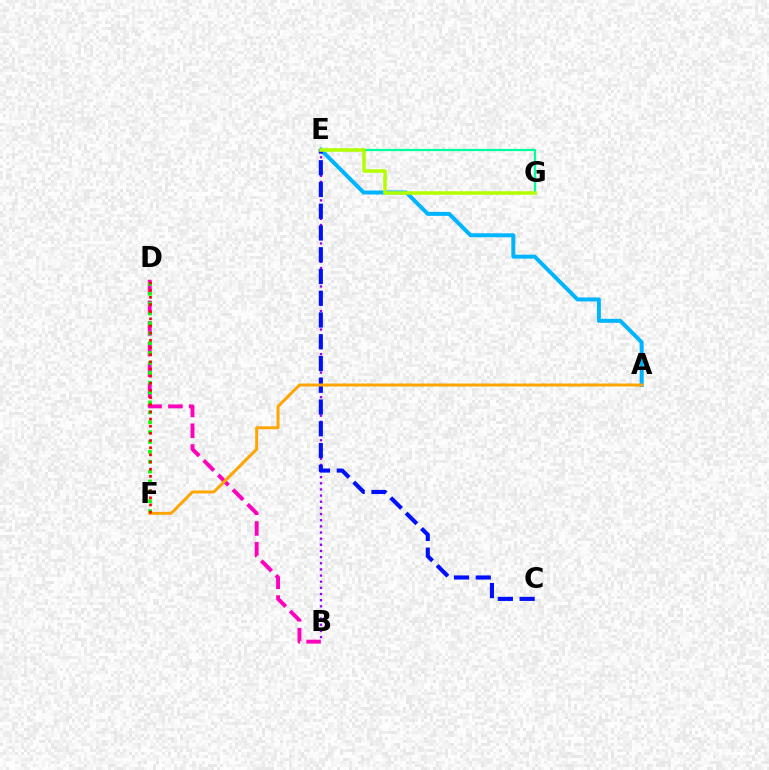{('B', 'D'): [{'color': '#ff00bd', 'line_style': 'dashed', 'thickness': 2.82}], ('B', 'E'): [{'color': '#9b00ff', 'line_style': 'dotted', 'thickness': 1.67}], ('A', 'E'): [{'color': '#00b5ff', 'line_style': 'solid', 'thickness': 2.87}], ('C', 'E'): [{'color': '#0010ff', 'line_style': 'dashed', 'thickness': 2.96}], ('D', 'F'): [{'color': '#08ff00', 'line_style': 'dotted', 'thickness': 2.68}, {'color': '#ff0000', 'line_style': 'dotted', 'thickness': 1.95}], ('E', 'G'): [{'color': '#00ff9d', 'line_style': 'solid', 'thickness': 1.6}, {'color': '#b3ff00', 'line_style': 'solid', 'thickness': 2.54}], ('A', 'F'): [{'color': '#ffa500', 'line_style': 'solid', 'thickness': 2.14}]}